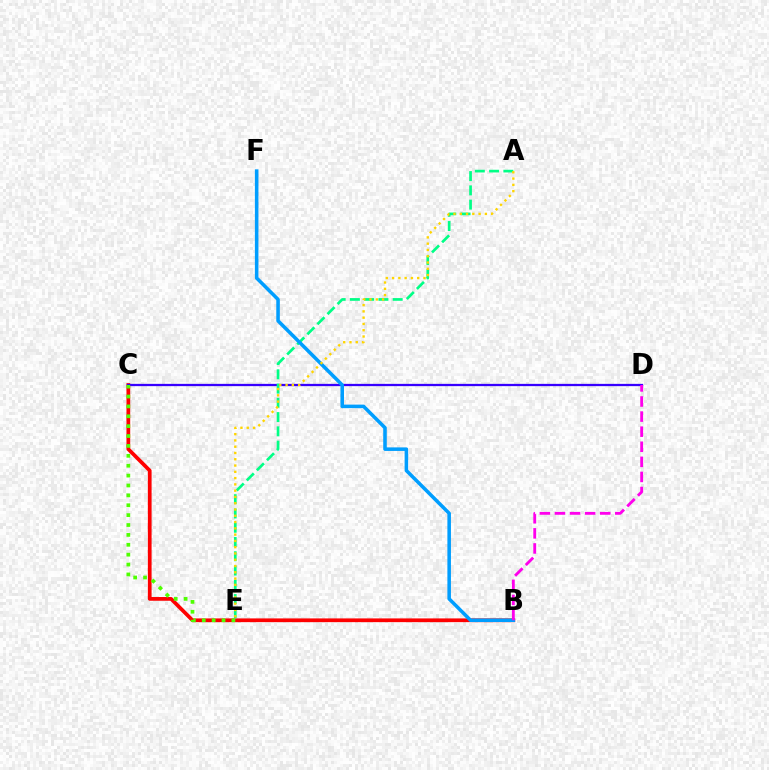{('B', 'C'): [{'color': '#ff0000', 'line_style': 'solid', 'thickness': 2.69}], ('C', 'D'): [{'color': '#3700ff', 'line_style': 'solid', 'thickness': 1.64}], ('C', 'E'): [{'color': '#4fff00', 'line_style': 'dotted', 'thickness': 2.69}], ('A', 'E'): [{'color': '#00ff86', 'line_style': 'dashed', 'thickness': 1.94}, {'color': '#ffd500', 'line_style': 'dotted', 'thickness': 1.71}], ('B', 'F'): [{'color': '#009eff', 'line_style': 'solid', 'thickness': 2.56}], ('B', 'D'): [{'color': '#ff00ed', 'line_style': 'dashed', 'thickness': 2.05}]}